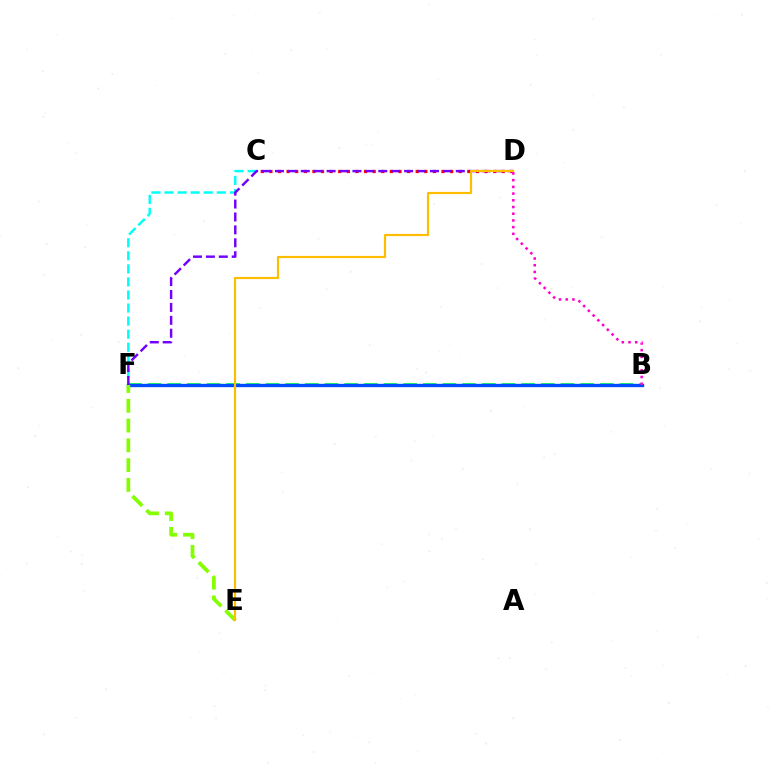{('C', 'F'): [{'color': '#00fff6', 'line_style': 'dashed', 'thickness': 1.77}], ('B', 'F'): [{'color': '#00ff39', 'line_style': 'dashed', 'thickness': 2.67}, {'color': '#004bff', 'line_style': 'solid', 'thickness': 2.4}], ('C', 'D'): [{'color': '#ff0000', 'line_style': 'dotted', 'thickness': 2.34}], ('E', 'F'): [{'color': '#84ff00', 'line_style': 'dashed', 'thickness': 2.69}], ('D', 'F'): [{'color': '#7200ff', 'line_style': 'dashed', 'thickness': 1.75}], ('B', 'D'): [{'color': '#ff00cf', 'line_style': 'dotted', 'thickness': 1.82}], ('D', 'E'): [{'color': '#ffbd00', 'line_style': 'solid', 'thickness': 1.57}]}